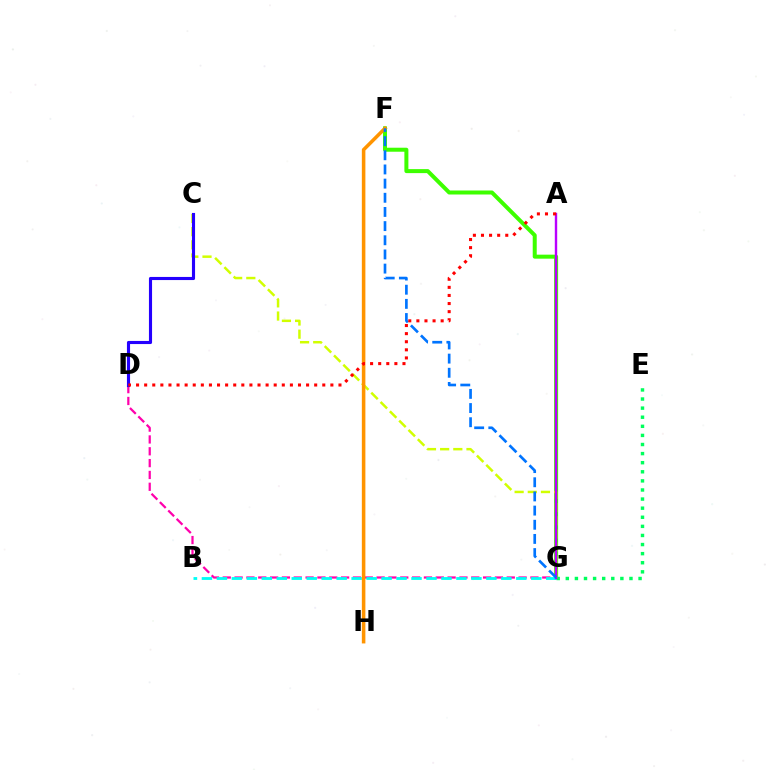{('F', 'G'): [{'color': '#3dff00', 'line_style': 'solid', 'thickness': 2.88}, {'color': '#0074ff', 'line_style': 'dashed', 'thickness': 1.92}], ('E', 'G'): [{'color': '#00ff5c', 'line_style': 'dotted', 'thickness': 2.47}], ('D', 'G'): [{'color': '#ff00ac', 'line_style': 'dashed', 'thickness': 1.61}], ('C', 'G'): [{'color': '#d1ff00', 'line_style': 'dashed', 'thickness': 1.79}], ('B', 'G'): [{'color': '#00fff6', 'line_style': 'dashed', 'thickness': 2.03}], ('C', 'D'): [{'color': '#2500ff', 'line_style': 'solid', 'thickness': 2.25}], ('A', 'G'): [{'color': '#b900ff', 'line_style': 'solid', 'thickness': 1.73}], ('F', 'H'): [{'color': '#ff9400', 'line_style': 'solid', 'thickness': 2.55}], ('A', 'D'): [{'color': '#ff0000', 'line_style': 'dotted', 'thickness': 2.2}]}